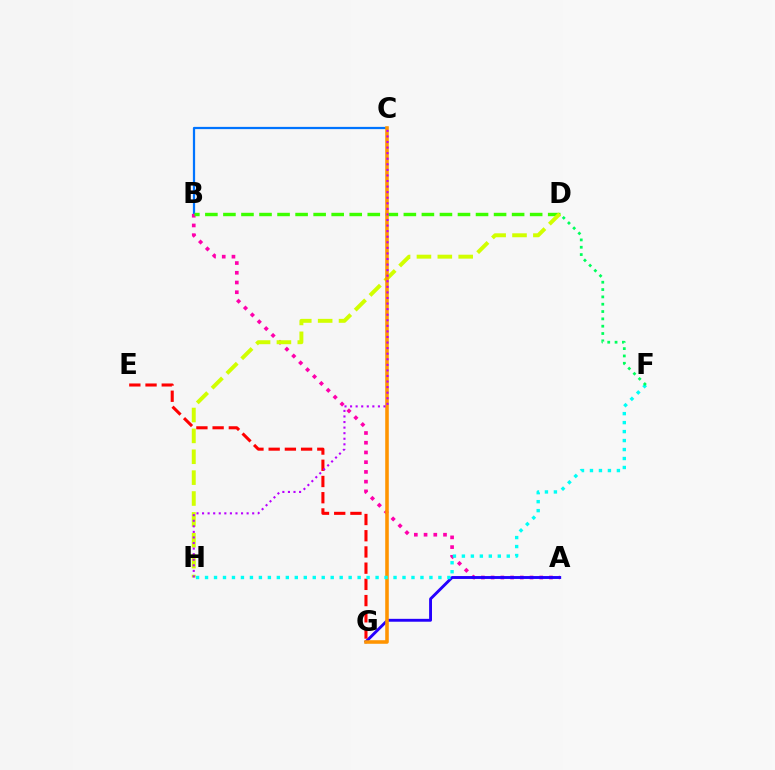{('B', 'C'): [{'color': '#0074ff', 'line_style': 'solid', 'thickness': 1.61}], ('A', 'B'): [{'color': '#ff00ac', 'line_style': 'dotted', 'thickness': 2.64}], ('B', 'D'): [{'color': '#3dff00', 'line_style': 'dashed', 'thickness': 2.45}], ('D', 'H'): [{'color': '#d1ff00', 'line_style': 'dashed', 'thickness': 2.84}], ('A', 'G'): [{'color': '#2500ff', 'line_style': 'solid', 'thickness': 2.08}], ('E', 'G'): [{'color': '#ff0000', 'line_style': 'dashed', 'thickness': 2.2}], ('C', 'G'): [{'color': '#ff9400', 'line_style': 'solid', 'thickness': 2.56}], ('C', 'H'): [{'color': '#b900ff', 'line_style': 'dotted', 'thickness': 1.51}], ('F', 'H'): [{'color': '#00fff6', 'line_style': 'dotted', 'thickness': 2.44}], ('D', 'F'): [{'color': '#00ff5c', 'line_style': 'dotted', 'thickness': 1.99}]}